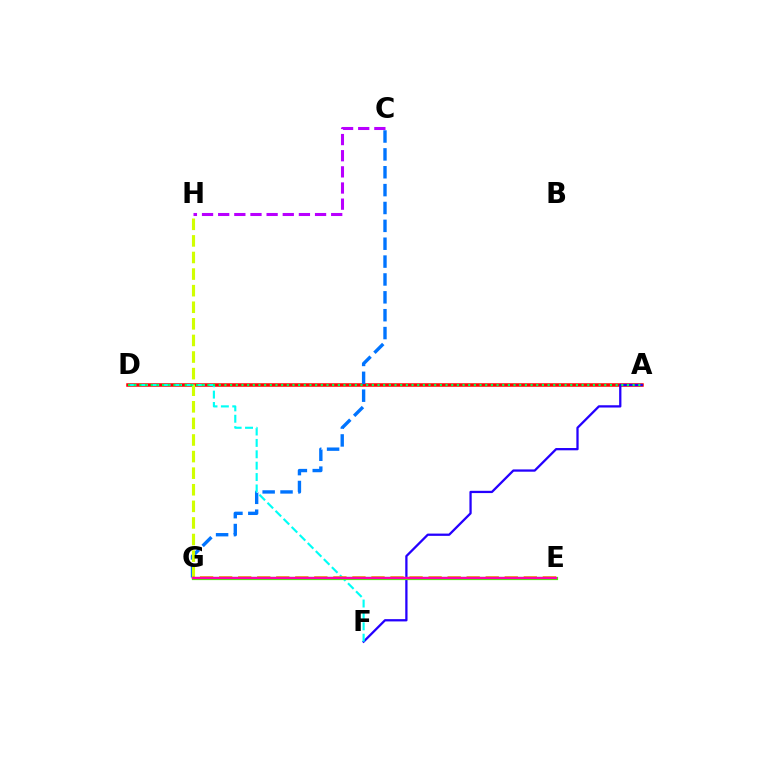{('A', 'D'): [{'color': '#ff0000', 'line_style': 'solid', 'thickness': 2.52}, {'color': '#00ff5c', 'line_style': 'dotted', 'thickness': 1.54}], ('C', 'H'): [{'color': '#b900ff', 'line_style': 'dashed', 'thickness': 2.19}], ('A', 'F'): [{'color': '#2500ff', 'line_style': 'solid', 'thickness': 1.64}], ('C', 'G'): [{'color': '#0074ff', 'line_style': 'dashed', 'thickness': 2.43}], ('G', 'H'): [{'color': '#d1ff00', 'line_style': 'dashed', 'thickness': 2.25}], ('D', 'F'): [{'color': '#00fff6', 'line_style': 'dashed', 'thickness': 1.55}], ('E', 'G'): [{'color': '#ff9400', 'line_style': 'dashed', 'thickness': 2.59}, {'color': '#3dff00', 'line_style': 'solid', 'thickness': 2.3}, {'color': '#ff00ac', 'line_style': 'solid', 'thickness': 1.69}]}